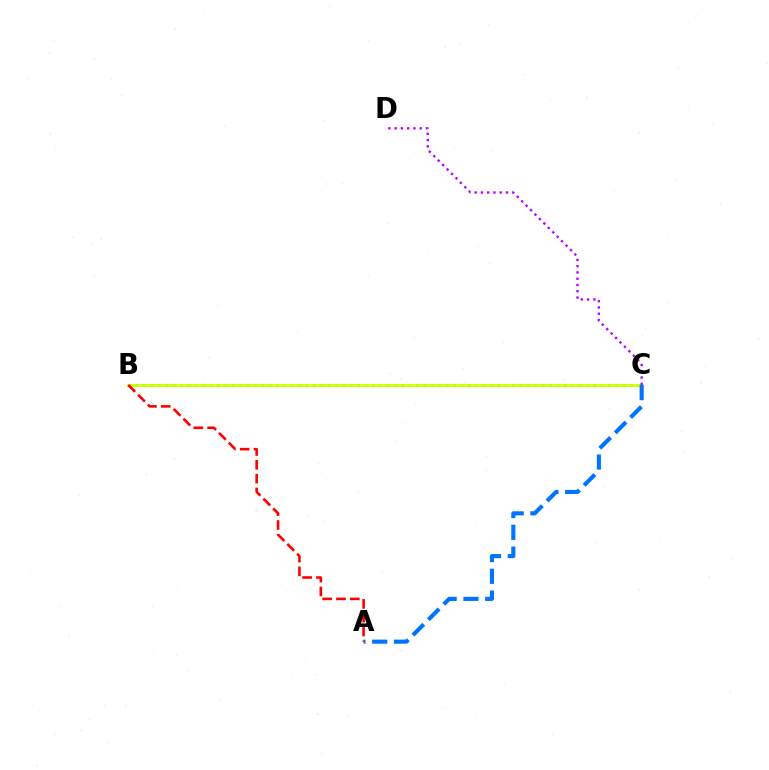{('B', 'C'): [{'color': '#00ff5c', 'line_style': 'dotted', 'thickness': 2.0}, {'color': '#d1ff00', 'line_style': 'solid', 'thickness': 1.95}], ('C', 'D'): [{'color': '#b900ff', 'line_style': 'dotted', 'thickness': 1.7}], ('A', 'C'): [{'color': '#0074ff', 'line_style': 'dashed', 'thickness': 2.96}], ('A', 'B'): [{'color': '#ff0000', 'line_style': 'dashed', 'thickness': 1.88}]}